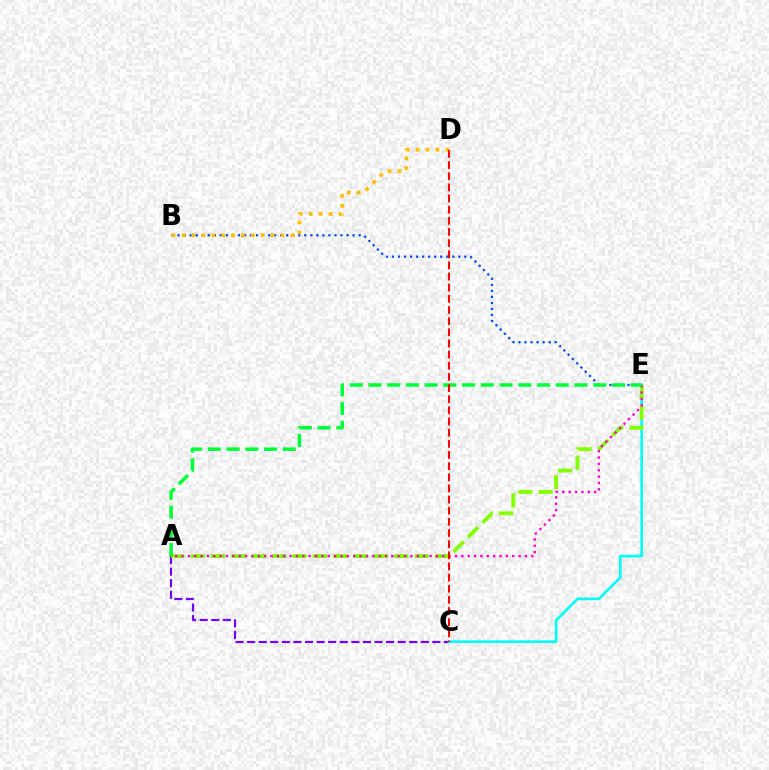{('A', 'C'): [{'color': '#7200ff', 'line_style': 'dashed', 'thickness': 1.57}], ('B', 'E'): [{'color': '#004bff', 'line_style': 'dotted', 'thickness': 1.64}], ('C', 'E'): [{'color': '#00fff6', 'line_style': 'solid', 'thickness': 1.94}], ('A', 'E'): [{'color': '#84ff00', 'line_style': 'dashed', 'thickness': 2.77}, {'color': '#ff00cf', 'line_style': 'dotted', 'thickness': 1.73}, {'color': '#00ff39', 'line_style': 'dashed', 'thickness': 2.54}], ('B', 'D'): [{'color': '#ffbd00', 'line_style': 'dotted', 'thickness': 2.69}], ('C', 'D'): [{'color': '#ff0000', 'line_style': 'dashed', 'thickness': 1.51}]}